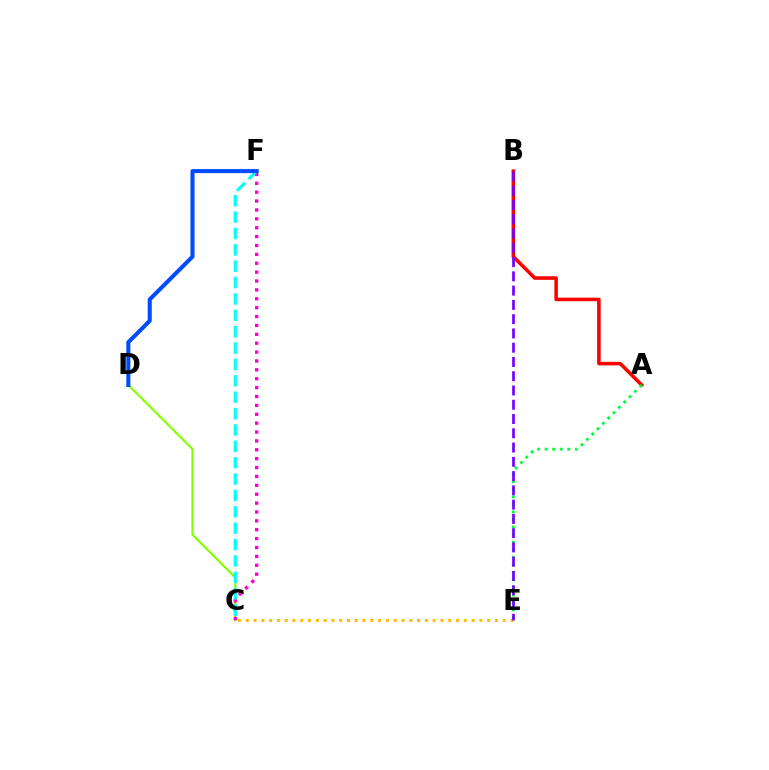{('C', 'D'): [{'color': '#84ff00', 'line_style': 'solid', 'thickness': 1.56}], ('A', 'B'): [{'color': '#ff0000', 'line_style': 'solid', 'thickness': 2.56}], ('A', 'E'): [{'color': '#00ff39', 'line_style': 'dotted', 'thickness': 2.05}], ('C', 'E'): [{'color': '#ffbd00', 'line_style': 'dotted', 'thickness': 2.12}], ('C', 'F'): [{'color': '#ff00cf', 'line_style': 'dotted', 'thickness': 2.41}, {'color': '#00fff6', 'line_style': 'dashed', 'thickness': 2.22}], ('D', 'F'): [{'color': '#004bff', 'line_style': 'solid', 'thickness': 2.91}], ('B', 'E'): [{'color': '#7200ff', 'line_style': 'dashed', 'thickness': 1.94}]}